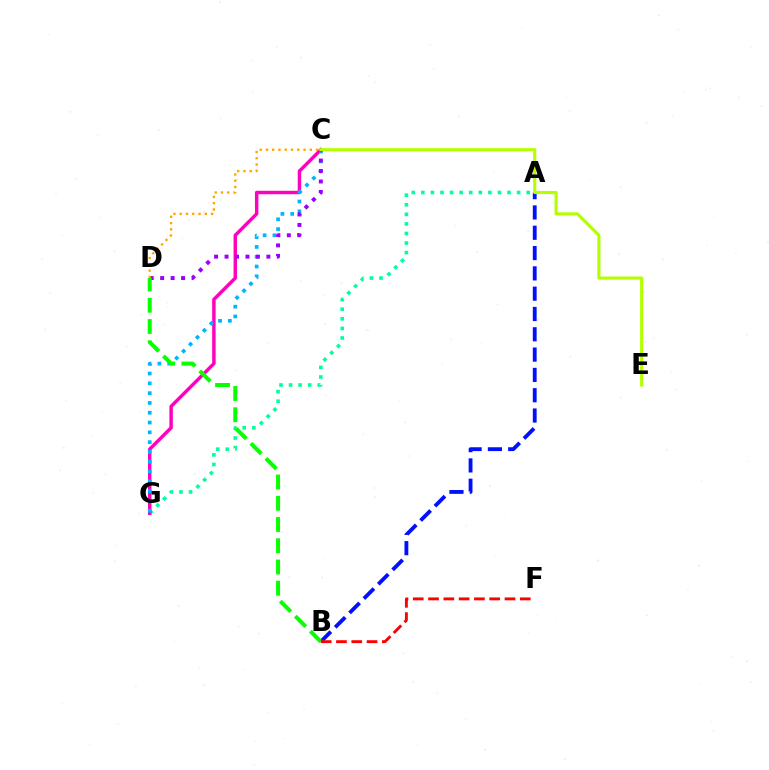{('A', 'G'): [{'color': '#00ff9d', 'line_style': 'dotted', 'thickness': 2.6}], ('A', 'B'): [{'color': '#0010ff', 'line_style': 'dashed', 'thickness': 2.76}], ('C', 'G'): [{'color': '#ff00bd', 'line_style': 'solid', 'thickness': 2.47}, {'color': '#00b5ff', 'line_style': 'dotted', 'thickness': 2.66}], ('C', 'D'): [{'color': '#9b00ff', 'line_style': 'dotted', 'thickness': 2.84}, {'color': '#ffa500', 'line_style': 'dotted', 'thickness': 1.7}], ('B', 'D'): [{'color': '#08ff00', 'line_style': 'dashed', 'thickness': 2.89}], ('B', 'F'): [{'color': '#ff0000', 'line_style': 'dashed', 'thickness': 2.08}], ('C', 'E'): [{'color': '#b3ff00', 'line_style': 'solid', 'thickness': 2.26}]}